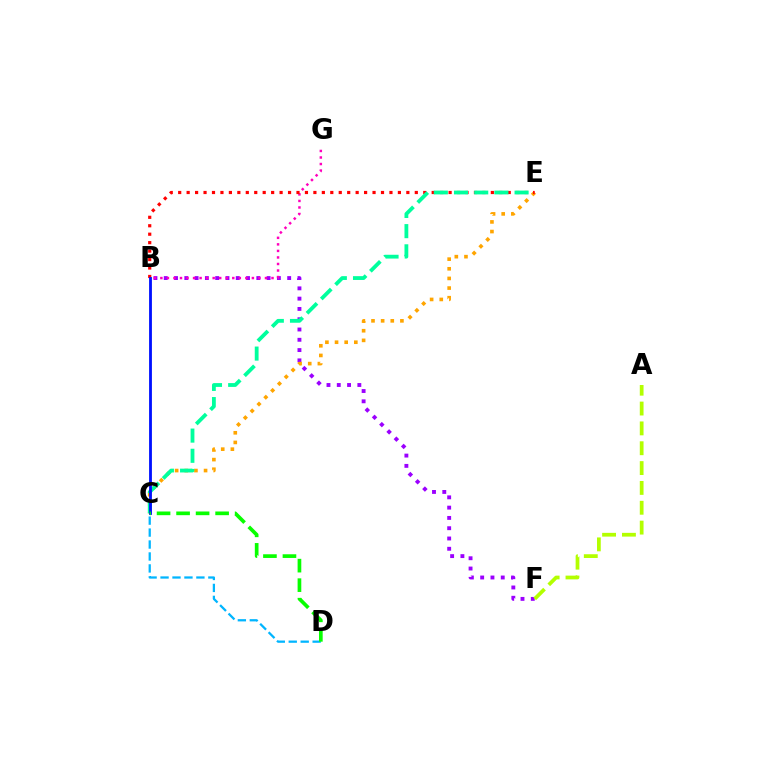{('B', 'F'): [{'color': '#9b00ff', 'line_style': 'dotted', 'thickness': 2.79}], ('C', 'E'): [{'color': '#ffa500', 'line_style': 'dotted', 'thickness': 2.62}, {'color': '#00ff9d', 'line_style': 'dashed', 'thickness': 2.74}], ('A', 'F'): [{'color': '#b3ff00', 'line_style': 'dashed', 'thickness': 2.7}], ('B', 'G'): [{'color': '#ff00bd', 'line_style': 'dotted', 'thickness': 1.78}], ('B', 'E'): [{'color': '#ff0000', 'line_style': 'dotted', 'thickness': 2.3}], ('C', 'D'): [{'color': '#00b5ff', 'line_style': 'dashed', 'thickness': 1.62}, {'color': '#08ff00', 'line_style': 'dashed', 'thickness': 2.65}], ('B', 'C'): [{'color': '#0010ff', 'line_style': 'solid', 'thickness': 2.03}]}